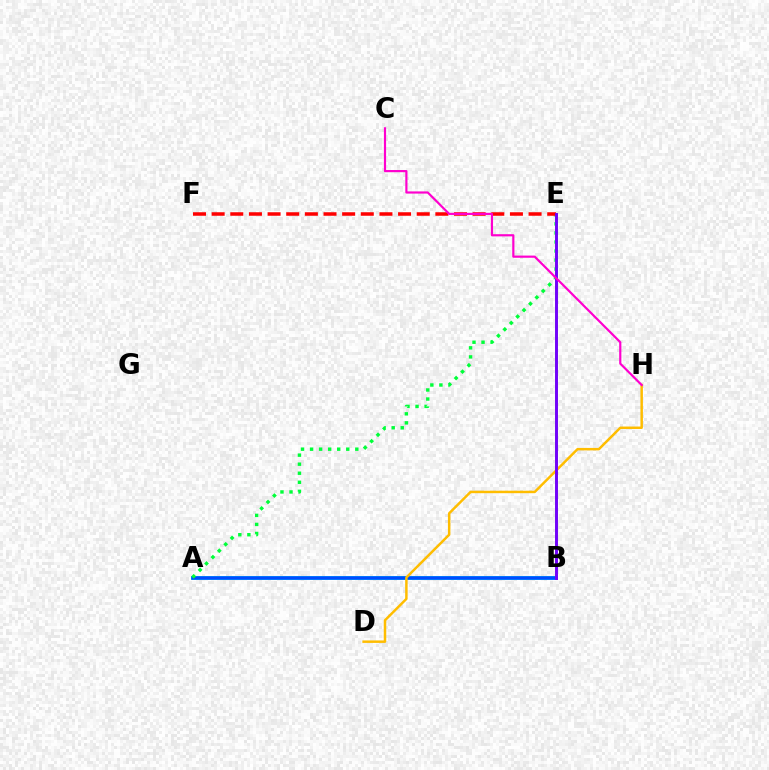{('B', 'E'): [{'color': '#84ff00', 'line_style': 'solid', 'thickness': 2.11}, {'color': '#7200ff', 'line_style': 'solid', 'thickness': 2.09}], ('A', 'B'): [{'color': '#00fff6', 'line_style': 'solid', 'thickness': 2.75}, {'color': '#004bff', 'line_style': 'solid', 'thickness': 2.53}], ('A', 'E'): [{'color': '#00ff39', 'line_style': 'dotted', 'thickness': 2.46}], ('E', 'F'): [{'color': '#ff0000', 'line_style': 'dashed', 'thickness': 2.53}], ('D', 'H'): [{'color': '#ffbd00', 'line_style': 'solid', 'thickness': 1.79}], ('C', 'H'): [{'color': '#ff00cf', 'line_style': 'solid', 'thickness': 1.57}]}